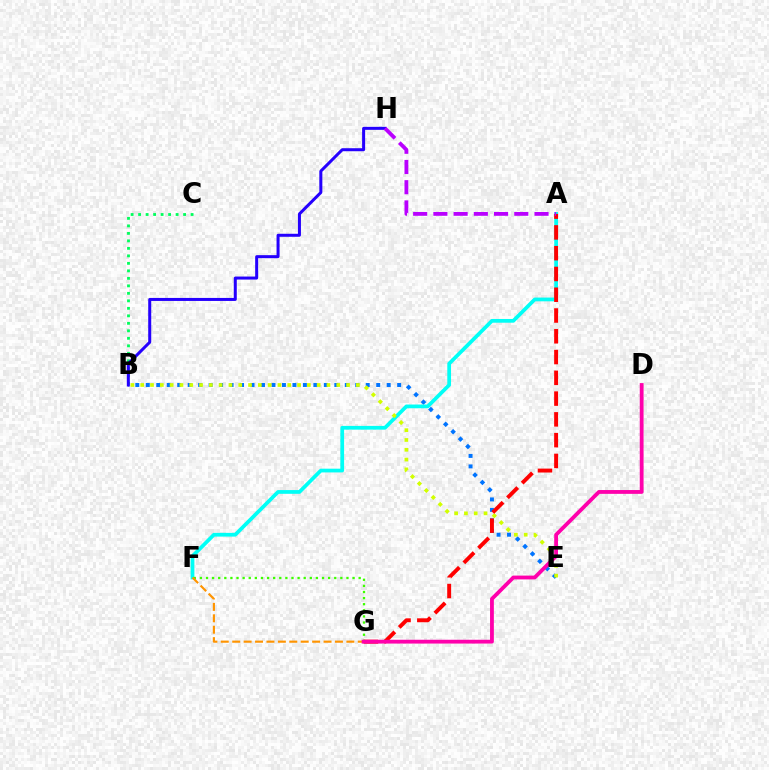{('B', 'E'): [{'color': '#0074ff', 'line_style': 'dotted', 'thickness': 2.85}, {'color': '#d1ff00', 'line_style': 'dotted', 'thickness': 2.66}], ('A', 'F'): [{'color': '#00fff6', 'line_style': 'solid', 'thickness': 2.69}], ('F', 'G'): [{'color': '#3dff00', 'line_style': 'dotted', 'thickness': 1.66}, {'color': '#ff9400', 'line_style': 'dashed', 'thickness': 1.55}], ('A', 'G'): [{'color': '#ff0000', 'line_style': 'dashed', 'thickness': 2.82}], ('D', 'G'): [{'color': '#ff00ac', 'line_style': 'solid', 'thickness': 2.75}], ('B', 'C'): [{'color': '#00ff5c', 'line_style': 'dotted', 'thickness': 2.04}], ('B', 'H'): [{'color': '#2500ff', 'line_style': 'solid', 'thickness': 2.17}], ('A', 'H'): [{'color': '#b900ff', 'line_style': 'dashed', 'thickness': 2.75}]}